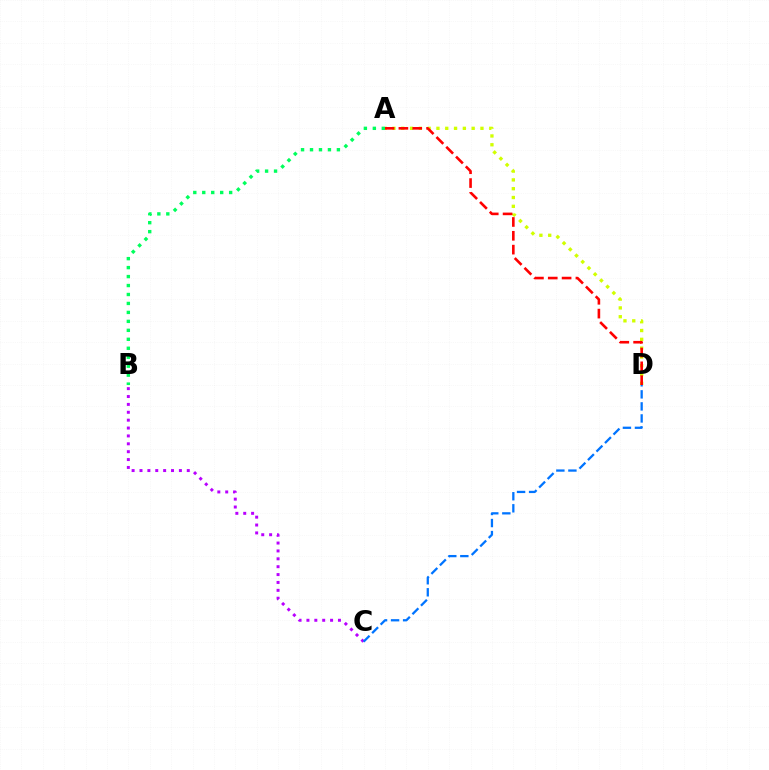{('A', 'B'): [{'color': '#00ff5c', 'line_style': 'dotted', 'thickness': 2.43}], ('B', 'C'): [{'color': '#b900ff', 'line_style': 'dotted', 'thickness': 2.14}], ('A', 'D'): [{'color': '#d1ff00', 'line_style': 'dotted', 'thickness': 2.39}, {'color': '#ff0000', 'line_style': 'dashed', 'thickness': 1.88}], ('C', 'D'): [{'color': '#0074ff', 'line_style': 'dashed', 'thickness': 1.64}]}